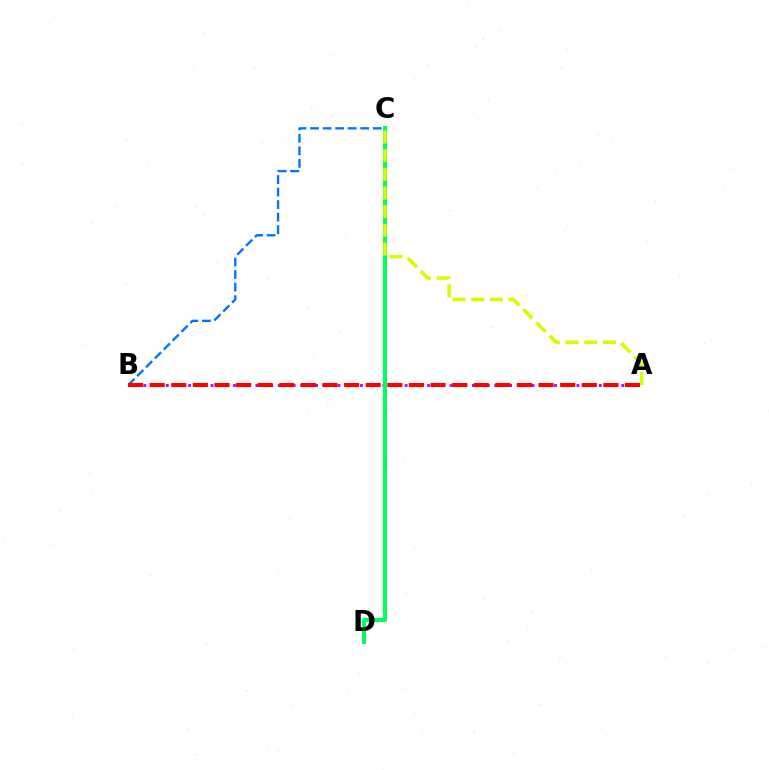{('A', 'B'): [{'color': '#b900ff', 'line_style': 'dotted', 'thickness': 2.03}, {'color': '#ff0000', 'line_style': 'dashed', 'thickness': 2.94}], ('C', 'D'): [{'color': '#00ff5c', 'line_style': 'solid', 'thickness': 2.93}], ('A', 'C'): [{'color': '#d1ff00', 'line_style': 'dashed', 'thickness': 2.54}], ('B', 'C'): [{'color': '#0074ff', 'line_style': 'dashed', 'thickness': 1.7}]}